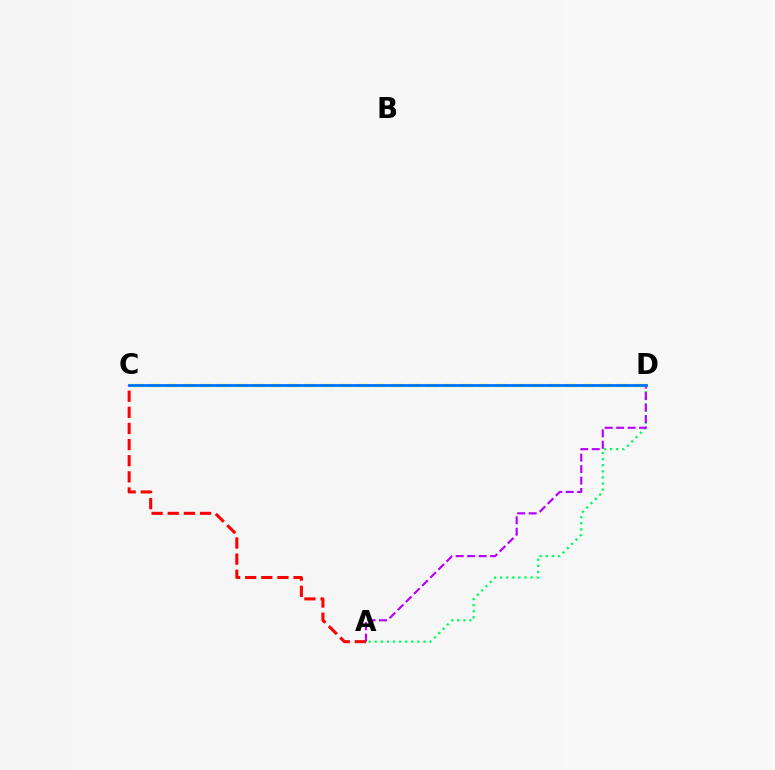{('A', 'D'): [{'color': '#00ff5c', 'line_style': 'dotted', 'thickness': 1.65}, {'color': '#b900ff', 'line_style': 'dashed', 'thickness': 1.56}], ('A', 'C'): [{'color': '#ff0000', 'line_style': 'dashed', 'thickness': 2.19}], ('C', 'D'): [{'color': '#d1ff00', 'line_style': 'dashed', 'thickness': 2.36}, {'color': '#0074ff', 'line_style': 'solid', 'thickness': 2.03}]}